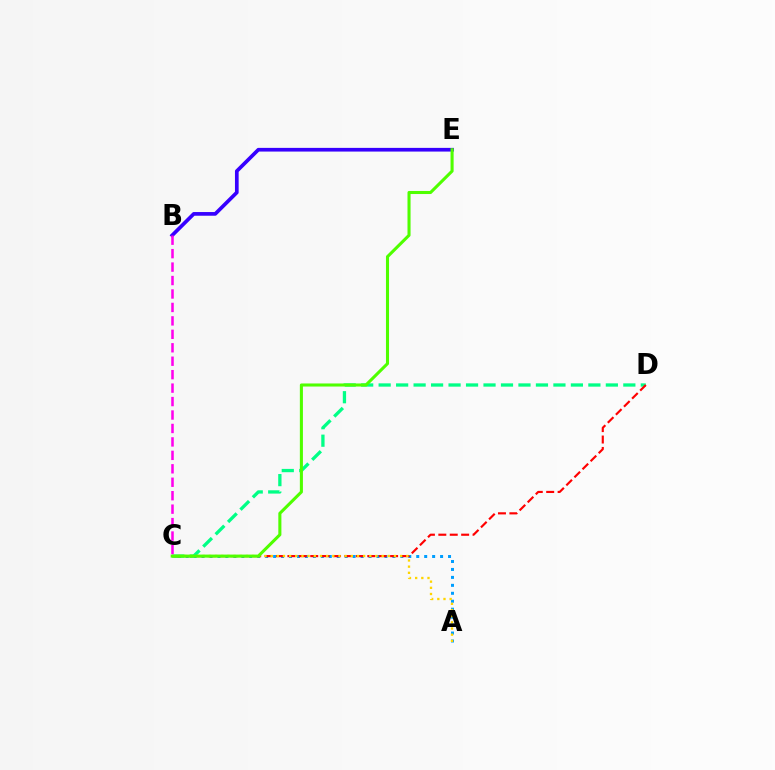{('A', 'C'): [{'color': '#009eff', 'line_style': 'dotted', 'thickness': 2.16}, {'color': '#ffd500', 'line_style': 'dotted', 'thickness': 1.68}], ('C', 'D'): [{'color': '#00ff86', 'line_style': 'dashed', 'thickness': 2.37}, {'color': '#ff0000', 'line_style': 'dashed', 'thickness': 1.55}], ('B', 'E'): [{'color': '#3700ff', 'line_style': 'solid', 'thickness': 2.66}], ('C', 'E'): [{'color': '#4fff00', 'line_style': 'solid', 'thickness': 2.21}], ('B', 'C'): [{'color': '#ff00ed', 'line_style': 'dashed', 'thickness': 1.83}]}